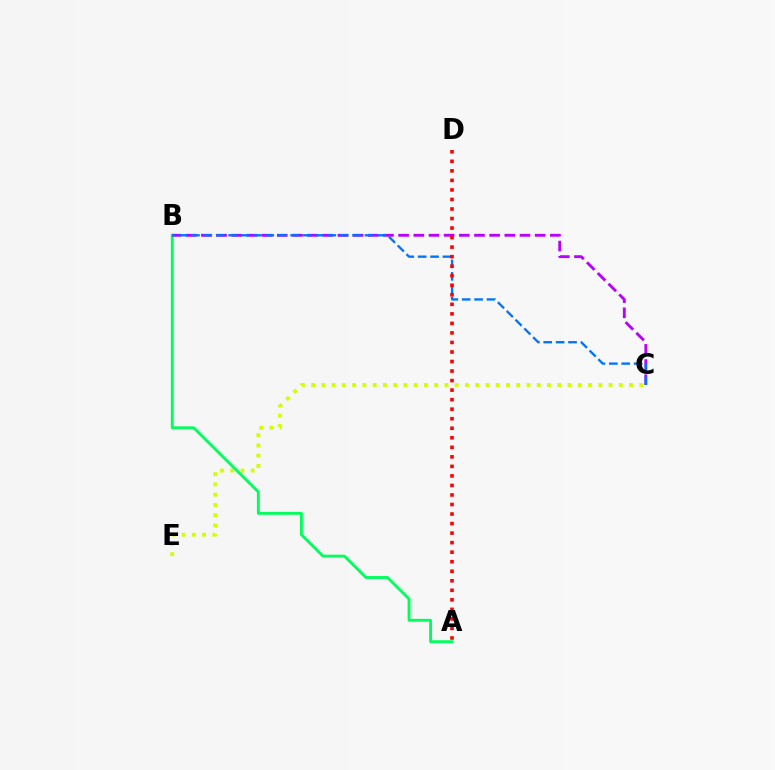{('C', 'E'): [{'color': '#d1ff00', 'line_style': 'dotted', 'thickness': 2.79}], ('A', 'B'): [{'color': '#00ff5c', 'line_style': 'solid', 'thickness': 2.06}], ('B', 'C'): [{'color': '#b900ff', 'line_style': 'dashed', 'thickness': 2.06}, {'color': '#0074ff', 'line_style': 'dashed', 'thickness': 1.68}], ('A', 'D'): [{'color': '#ff0000', 'line_style': 'dotted', 'thickness': 2.59}]}